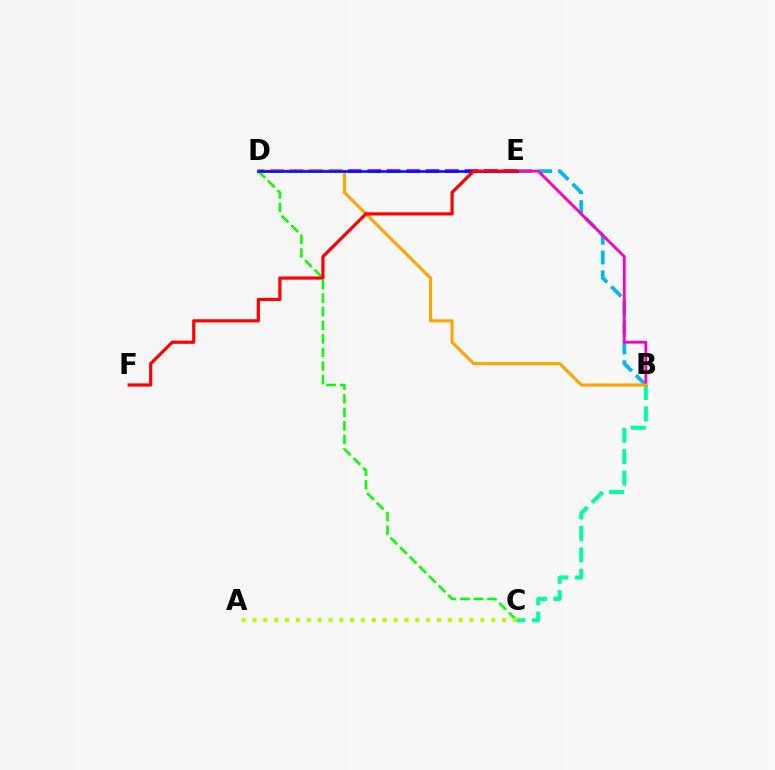{('B', 'C'): [{'color': '#00ff9d', 'line_style': 'dashed', 'thickness': 2.91}], ('D', 'E'): [{'color': '#9b00ff', 'line_style': 'dashed', 'thickness': 2.64}, {'color': '#0010ff', 'line_style': 'solid', 'thickness': 1.86}], ('B', 'E'): [{'color': '#00b5ff', 'line_style': 'dashed', 'thickness': 2.69}, {'color': '#ff00bd', 'line_style': 'solid', 'thickness': 2.05}], ('C', 'D'): [{'color': '#08ff00', 'line_style': 'dashed', 'thickness': 1.84}], ('A', 'C'): [{'color': '#b3ff00', 'line_style': 'dotted', 'thickness': 2.95}], ('B', 'D'): [{'color': '#ffa500', 'line_style': 'solid', 'thickness': 2.24}], ('E', 'F'): [{'color': '#ff0000', 'line_style': 'solid', 'thickness': 2.3}]}